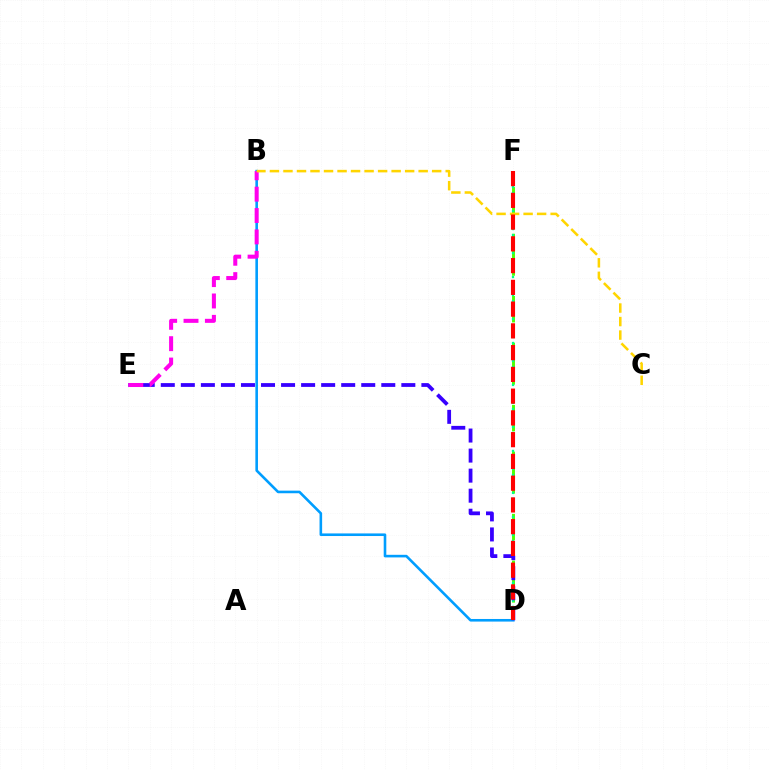{('D', 'F'): [{'color': '#4fff00', 'line_style': 'dashed', 'thickness': 2.11}, {'color': '#00ff86', 'line_style': 'dotted', 'thickness': 1.63}, {'color': '#ff0000', 'line_style': 'dashed', 'thickness': 2.96}], ('B', 'D'): [{'color': '#009eff', 'line_style': 'solid', 'thickness': 1.87}], ('D', 'E'): [{'color': '#3700ff', 'line_style': 'dashed', 'thickness': 2.72}], ('B', 'E'): [{'color': '#ff00ed', 'line_style': 'dashed', 'thickness': 2.9}], ('B', 'C'): [{'color': '#ffd500', 'line_style': 'dashed', 'thickness': 1.84}]}